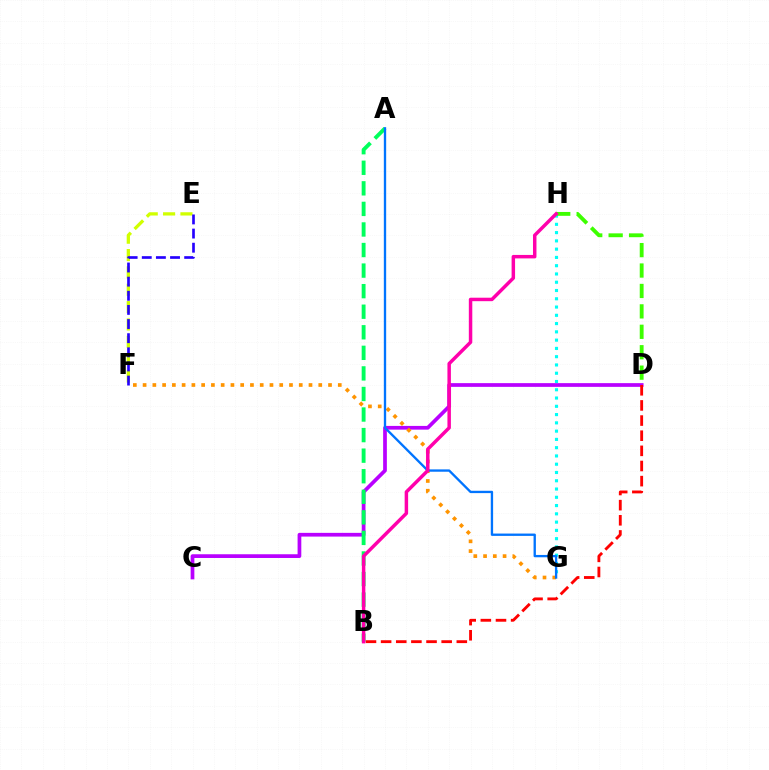{('C', 'D'): [{'color': '#b900ff', 'line_style': 'solid', 'thickness': 2.68}], ('G', 'H'): [{'color': '#00fff6', 'line_style': 'dotted', 'thickness': 2.25}], ('E', 'F'): [{'color': '#d1ff00', 'line_style': 'dashed', 'thickness': 2.36}, {'color': '#2500ff', 'line_style': 'dashed', 'thickness': 1.92}], ('F', 'G'): [{'color': '#ff9400', 'line_style': 'dotted', 'thickness': 2.65}], ('A', 'B'): [{'color': '#00ff5c', 'line_style': 'dashed', 'thickness': 2.79}], ('A', 'G'): [{'color': '#0074ff', 'line_style': 'solid', 'thickness': 1.68}], ('B', 'D'): [{'color': '#ff0000', 'line_style': 'dashed', 'thickness': 2.06}], ('D', 'H'): [{'color': '#3dff00', 'line_style': 'dashed', 'thickness': 2.77}], ('B', 'H'): [{'color': '#ff00ac', 'line_style': 'solid', 'thickness': 2.5}]}